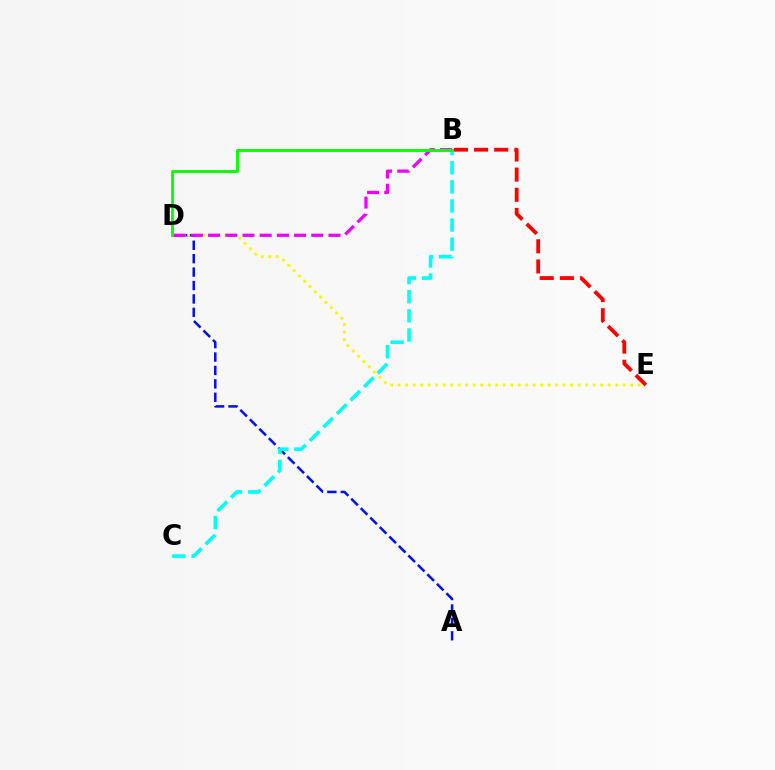{('A', 'D'): [{'color': '#0010ff', 'line_style': 'dashed', 'thickness': 1.82}], ('D', 'E'): [{'color': '#fcf500', 'line_style': 'dotted', 'thickness': 2.04}], ('B', 'D'): [{'color': '#ee00ff', 'line_style': 'dashed', 'thickness': 2.34}, {'color': '#08ff00', 'line_style': 'solid', 'thickness': 2.07}], ('B', 'E'): [{'color': '#ff0000', 'line_style': 'dashed', 'thickness': 2.74}], ('B', 'C'): [{'color': '#00fff6', 'line_style': 'dashed', 'thickness': 2.6}]}